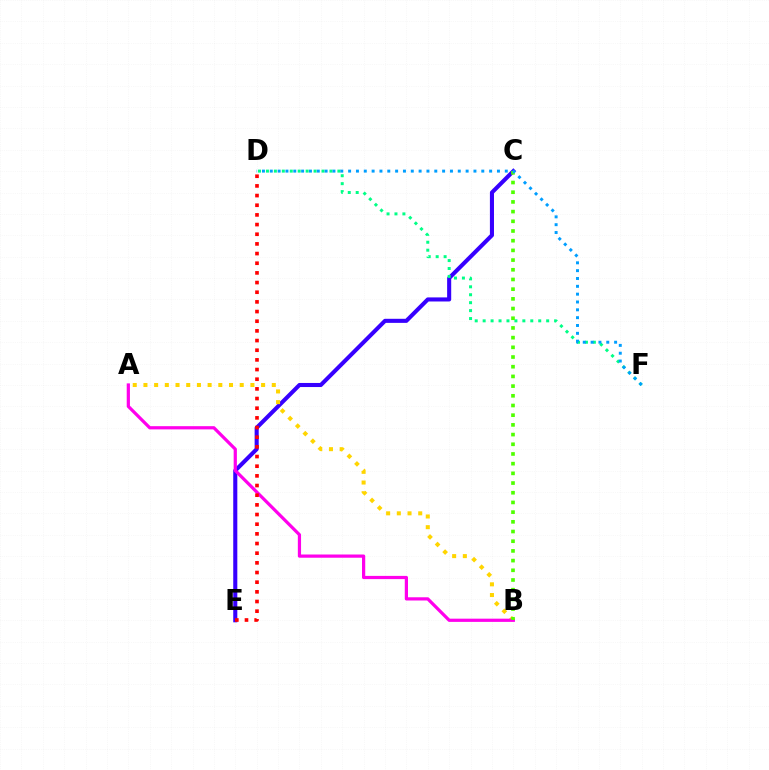{('C', 'E'): [{'color': '#3700ff', 'line_style': 'solid', 'thickness': 2.93}], ('D', 'F'): [{'color': '#00ff86', 'line_style': 'dotted', 'thickness': 2.16}, {'color': '#009eff', 'line_style': 'dotted', 'thickness': 2.13}], ('A', 'B'): [{'color': '#ffd500', 'line_style': 'dotted', 'thickness': 2.91}, {'color': '#ff00ed', 'line_style': 'solid', 'thickness': 2.32}], ('D', 'E'): [{'color': '#ff0000', 'line_style': 'dotted', 'thickness': 2.63}], ('B', 'C'): [{'color': '#4fff00', 'line_style': 'dotted', 'thickness': 2.63}]}